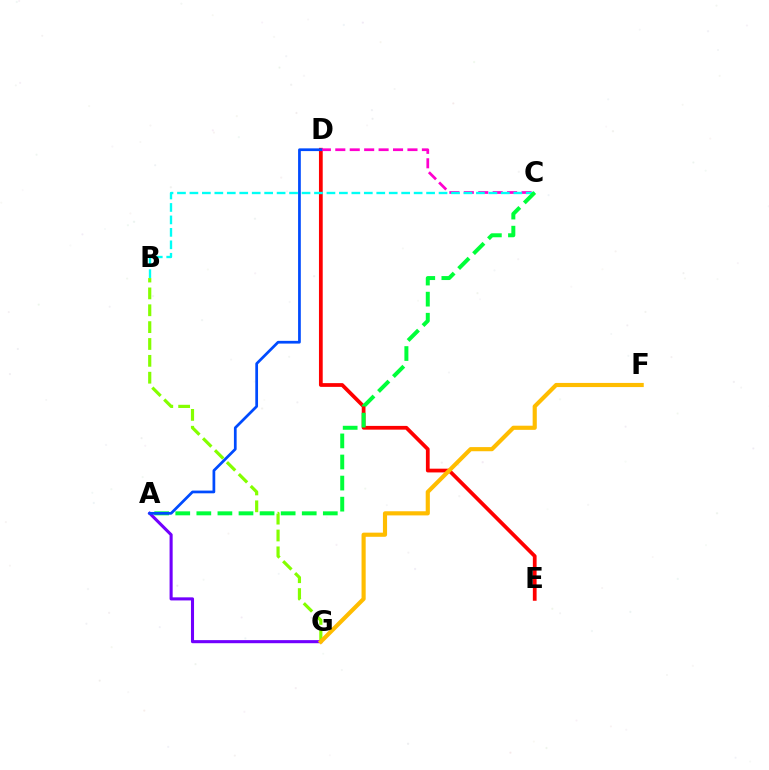{('D', 'E'): [{'color': '#ff0000', 'line_style': 'solid', 'thickness': 2.7}], ('B', 'G'): [{'color': '#84ff00', 'line_style': 'dashed', 'thickness': 2.29}], ('C', 'D'): [{'color': '#ff00cf', 'line_style': 'dashed', 'thickness': 1.96}], ('A', 'G'): [{'color': '#7200ff', 'line_style': 'solid', 'thickness': 2.22}], ('B', 'C'): [{'color': '#00fff6', 'line_style': 'dashed', 'thickness': 1.69}], ('F', 'G'): [{'color': '#ffbd00', 'line_style': 'solid', 'thickness': 2.98}], ('A', 'C'): [{'color': '#00ff39', 'line_style': 'dashed', 'thickness': 2.86}], ('A', 'D'): [{'color': '#004bff', 'line_style': 'solid', 'thickness': 1.96}]}